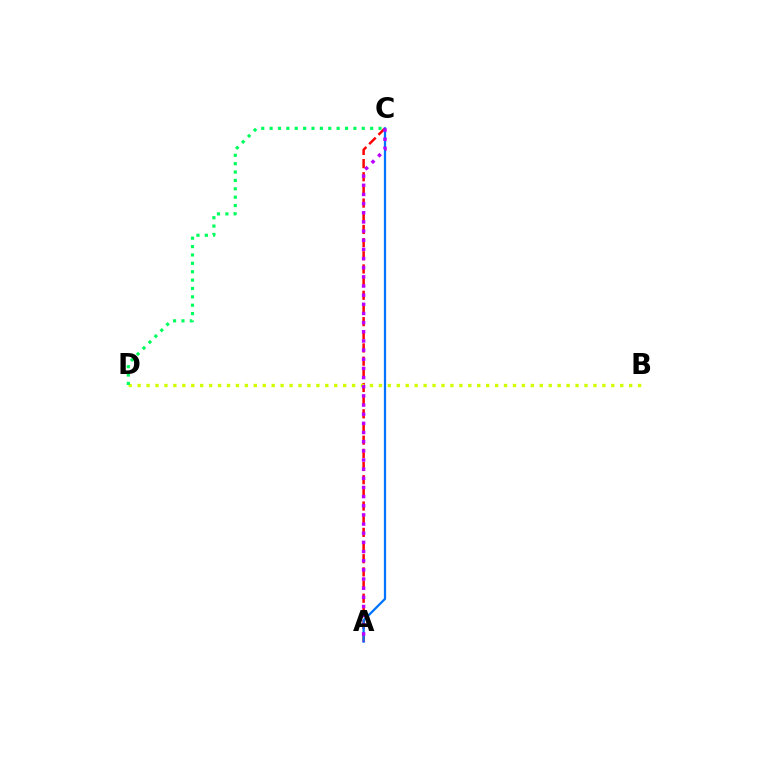{('A', 'C'): [{'color': '#ff0000', 'line_style': 'dashed', 'thickness': 1.79}, {'color': '#0074ff', 'line_style': 'solid', 'thickness': 1.62}, {'color': '#b900ff', 'line_style': 'dotted', 'thickness': 2.49}], ('B', 'D'): [{'color': '#d1ff00', 'line_style': 'dotted', 'thickness': 2.43}], ('C', 'D'): [{'color': '#00ff5c', 'line_style': 'dotted', 'thickness': 2.28}]}